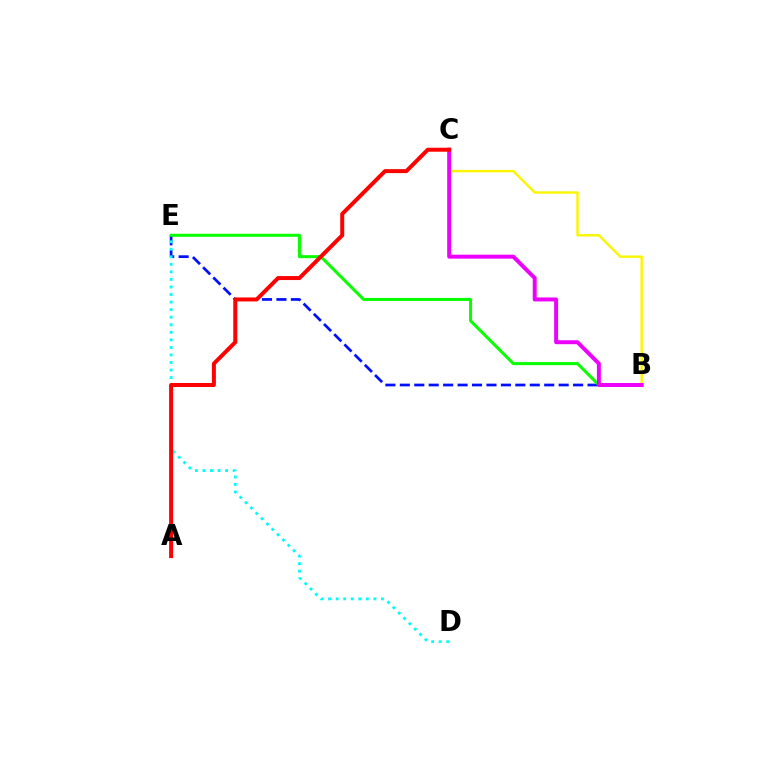{('B', 'E'): [{'color': '#0010ff', 'line_style': 'dashed', 'thickness': 1.96}, {'color': '#08ff00', 'line_style': 'solid', 'thickness': 2.17}], ('D', 'E'): [{'color': '#00fff6', 'line_style': 'dotted', 'thickness': 2.05}], ('B', 'C'): [{'color': '#fcf500', 'line_style': 'solid', 'thickness': 1.74}, {'color': '#ee00ff', 'line_style': 'solid', 'thickness': 2.85}], ('A', 'C'): [{'color': '#ff0000', 'line_style': 'solid', 'thickness': 2.87}]}